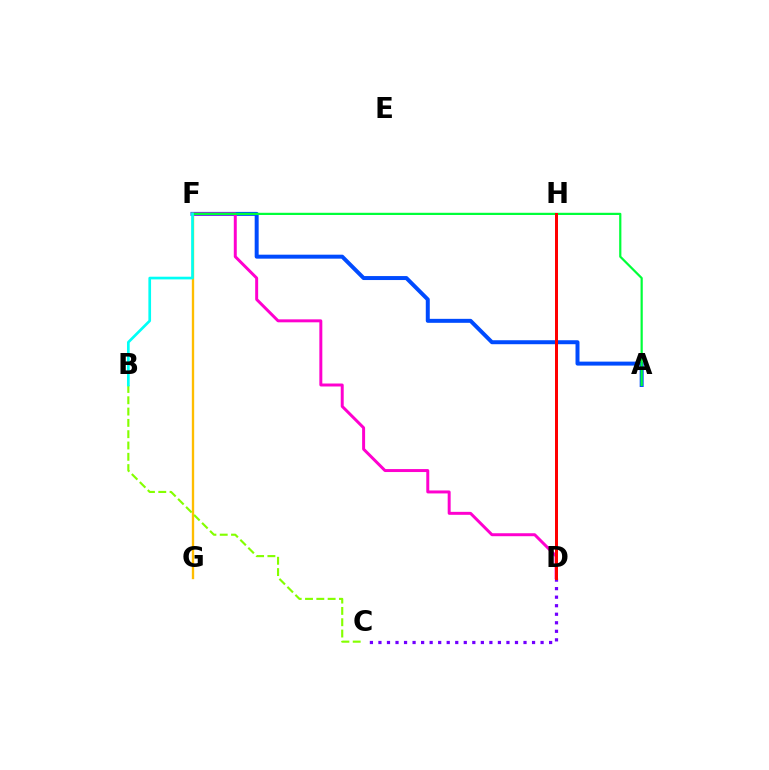{('A', 'F'): [{'color': '#004bff', 'line_style': 'solid', 'thickness': 2.86}, {'color': '#00ff39', 'line_style': 'solid', 'thickness': 1.59}], ('F', 'G'): [{'color': '#ffbd00', 'line_style': 'solid', 'thickness': 1.69}], ('C', 'D'): [{'color': '#7200ff', 'line_style': 'dotted', 'thickness': 2.32}], ('D', 'F'): [{'color': '#ff00cf', 'line_style': 'solid', 'thickness': 2.14}], ('B', 'C'): [{'color': '#84ff00', 'line_style': 'dashed', 'thickness': 1.54}], ('D', 'H'): [{'color': '#ff0000', 'line_style': 'solid', 'thickness': 2.16}], ('B', 'F'): [{'color': '#00fff6', 'line_style': 'solid', 'thickness': 1.93}]}